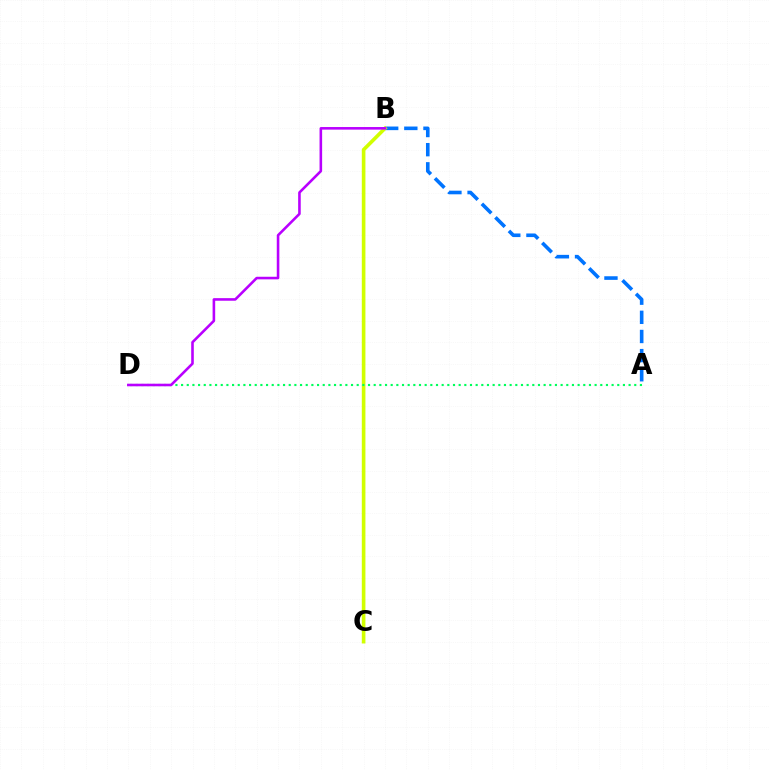{('B', 'C'): [{'color': '#ff0000', 'line_style': 'solid', 'thickness': 1.62}, {'color': '#d1ff00', 'line_style': 'solid', 'thickness': 2.6}], ('A', 'B'): [{'color': '#0074ff', 'line_style': 'dashed', 'thickness': 2.6}], ('A', 'D'): [{'color': '#00ff5c', 'line_style': 'dotted', 'thickness': 1.54}], ('B', 'D'): [{'color': '#b900ff', 'line_style': 'solid', 'thickness': 1.87}]}